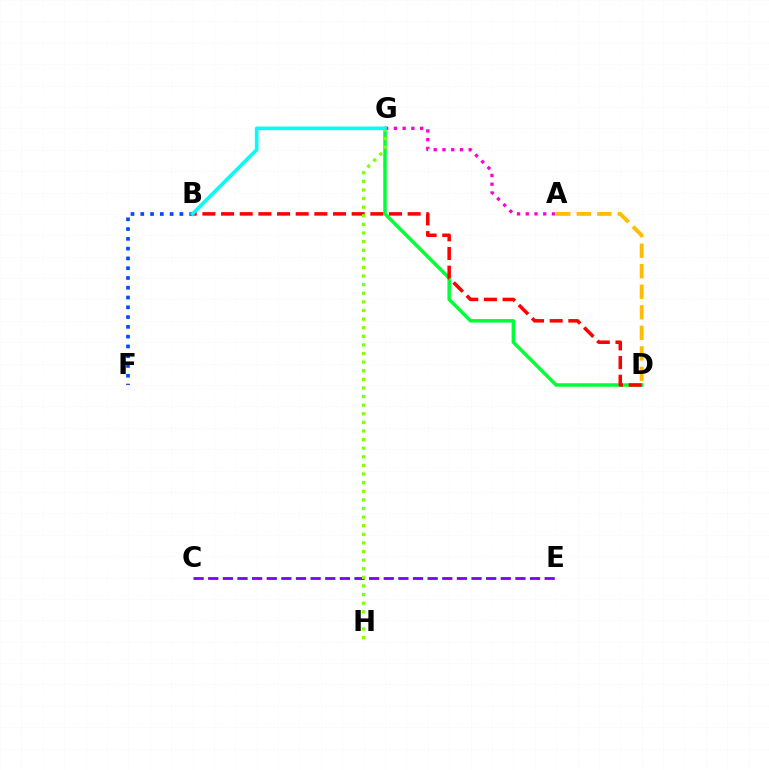{('D', 'G'): [{'color': '#00ff39', 'line_style': 'solid', 'thickness': 2.51}], ('B', 'F'): [{'color': '#004bff', 'line_style': 'dotted', 'thickness': 2.66}], ('C', 'E'): [{'color': '#7200ff', 'line_style': 'dashed', 'thickness': 1.99}], ('B', 'D'): [{'color': '#ff0000', 'line_style': 'dashed', 'thickness': 2.53}], ('A', 'D'): [{'color': '#ffbd00', 'line_style': 'dashed', 'thickness': 2.79}], ('G', 'H'): [{'color': '#84ff00', 'line_style': 'dotted', 'thickness': 2.34}], ('A', 'G'): [{'color': '#ff00cf', 'line_style': 'dotted', 'thickness': 2.38}], ('B', 'G'): [{'color': '#00fff6', 'line_style': 'solid', 'thickness': 2.62}]}